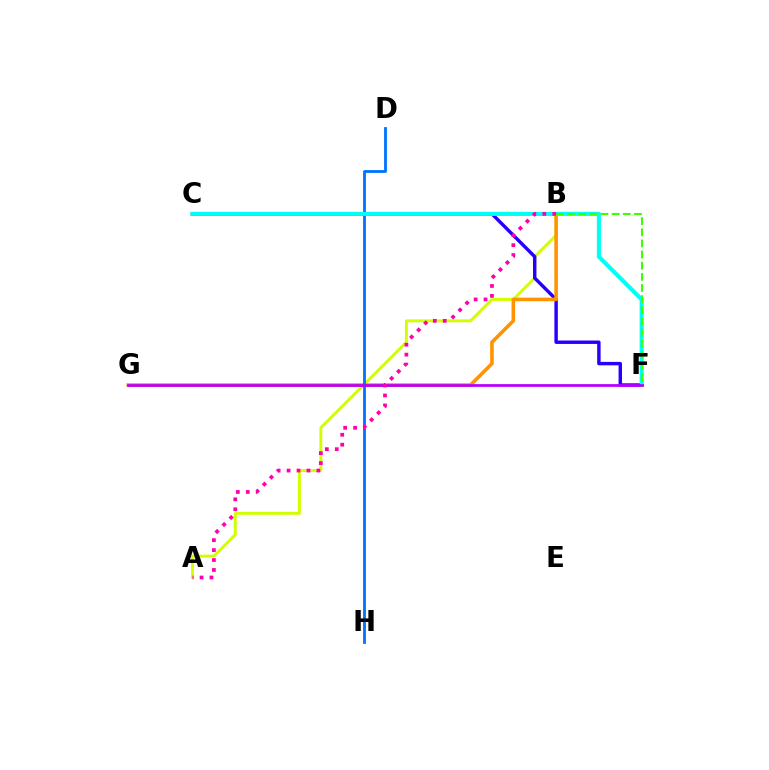{('A', 'B'): [{'color': '#d1ff00', 'line_style': 'solid', 'thickness': 2.1}, {'color': '#ff00ac', 'line_style': 'dotted', 'thickness': 2.7}], ('C', 'F'): [{'color': '#2500ff', 'line_style': 'solid', 'thickness': 2.46}, {'color': '#00fff6', 'line_style': 'solid', 'thickness': 2.95}], ('B', 'G'): [{'color': '#ff9400', 'line_style': 'solid', 'thickness': 2.58}], ('D', 'H'): [{'color': '#0074ff', 'line_style': 'solid', 'thickness': 2.02}], ('B', 'C'): [{'color': '#00ff5c', 'line_style': 'solid', 'thickness': 1.55}, {'color': '#ff0000', 'line_style': 'dashed', 'thickness': 1.64}], ('B', 'F'): [{'color': '#3dff00', 'line_style': 'dashed', 'thickness': 1.51}], ('F', 'G'): [{'color': '#b900ff', 'line_style': 'solid', 'thickness': 1.99}]}